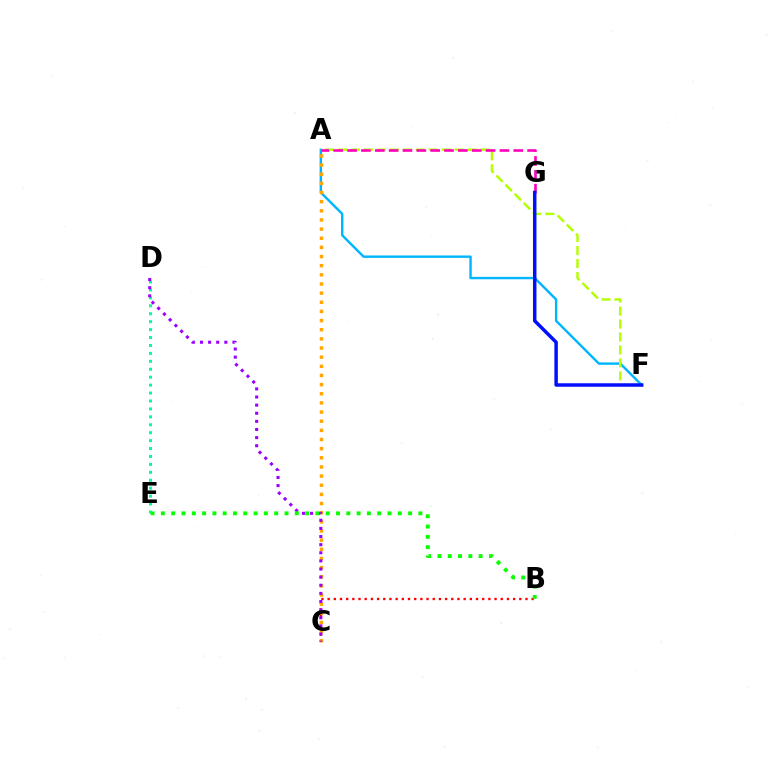{('B', 'C'): [{'color': '#ff0000', 'line_style': 'dotted', 'thickness': 1.68}], ('A', 'F'): [{'color': '#00b5ff', 'line_style': 'solid', 'thickness': 1.73}, {'color': '#b3ff00', 'line_style': 'dashed', 'thickness': 1.76}], ('A', 'C'): [{'color': '#ffa500', 'line_style': 'dotted', 'thickness': 2.49}], ('D', 'E'): [{'color': '#00ff9d', 'line_style': 'dotted', 'thickness': 2.15}], ('C', 'D'): [{'color': '#9b00ff', 'line_style': 'dotted', 'thickness': 2.21}], ('B', 'E'): [{'color': '#08ff00', 'line_style': 'dotted', 'thickness': 2.8}], ('A', 'G'): [{'color': '#ff00bd', 'line_style': 'dashed', 'thickness': 1.88}], ('F', 'G'): [{'color': '#0010ff', 'line_style': 'solid', 'thickness': 2.5}]}